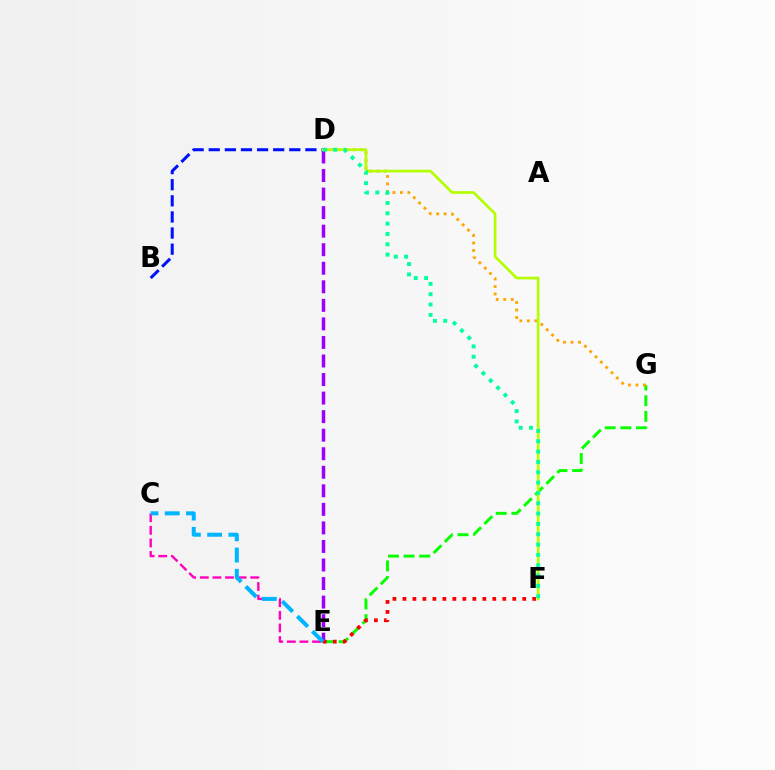{('E', 'G'): [{'color': '#08ff00', 'line_style': 'dashed', 'thickness': 2.13}], ('C', 'E'): [{'color': '#ff00bd', 'line_style': 'dashed', 'thickness': 1.71}, {'color': '#00b5ff', 'line_style': 'dashed', 'thickness': 2.89}], ('D', 'G'): [{'color': '#ffa500', 'line_style': 'dotted', 'thickness': 2.04}], ('D', 'E'): [{'color': '#9b00ff', 'line_style': 'dashed', 'thickness': 2.52}], ('E', 'F'): [{'color': '#ff0000', 'line_style': 'dotted', 'thickness': 2.71}], ('B', 'D'): [{'color': '#0010ff', 'line_style': 'dashed', 'thickness': 2.19}], ('D', 'F'): [{'color': '#b3ff00', 'line_style': 'solid', 'thickness': 1.94}, {'color': '#00ff9d', 'line_style': 'dotted', 'thickness': 2.81}]}